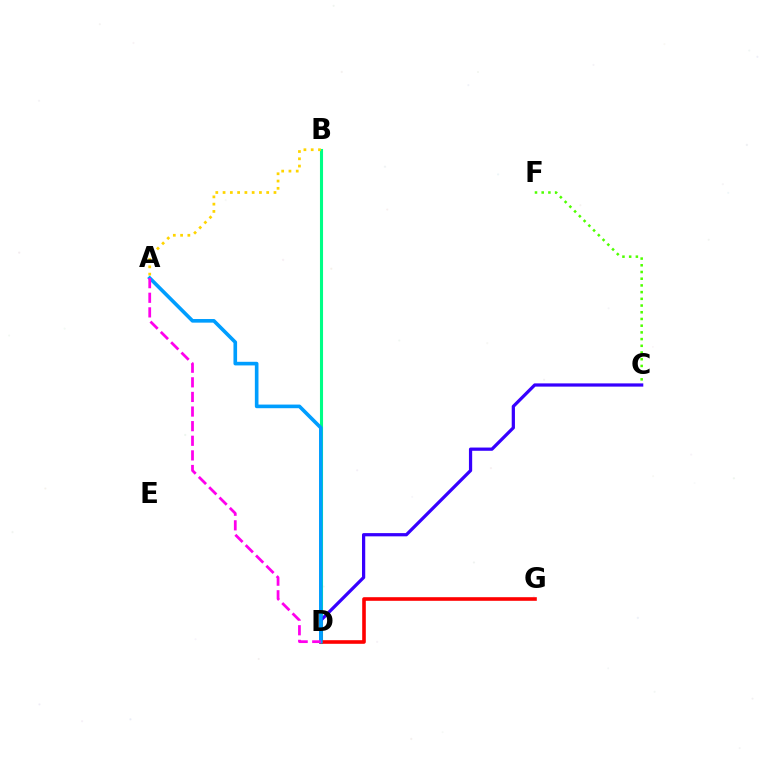{('B', 'D'): [{'color': '#00ff86', 'line_style': 'solid', 'thickness': 2.22}], ('C', 'F'): [{'color': '#4fff00', 'line_style': 'dotted', 'thickness': 1.82}], ('C', 'D'): [{'color': '#3700ff', 'line_style': 'solid', 'thickness': 2.33}], ('A', 'B'): [{'color': '#ffd500', 'line_style': 'dotted', 'thickness': 1.98}], ('D', 'G'): [{'color': '#ff0000', 'line_style': 'solid', 'thickness': 2.6}], ('A', 'D'): [{'color': '#009eff', 'line_style': 'solid', 'thickness': 2.61}, {'color': '#ff00ed', 'line_style': 'dashed', 'thickness': 1.98}]}